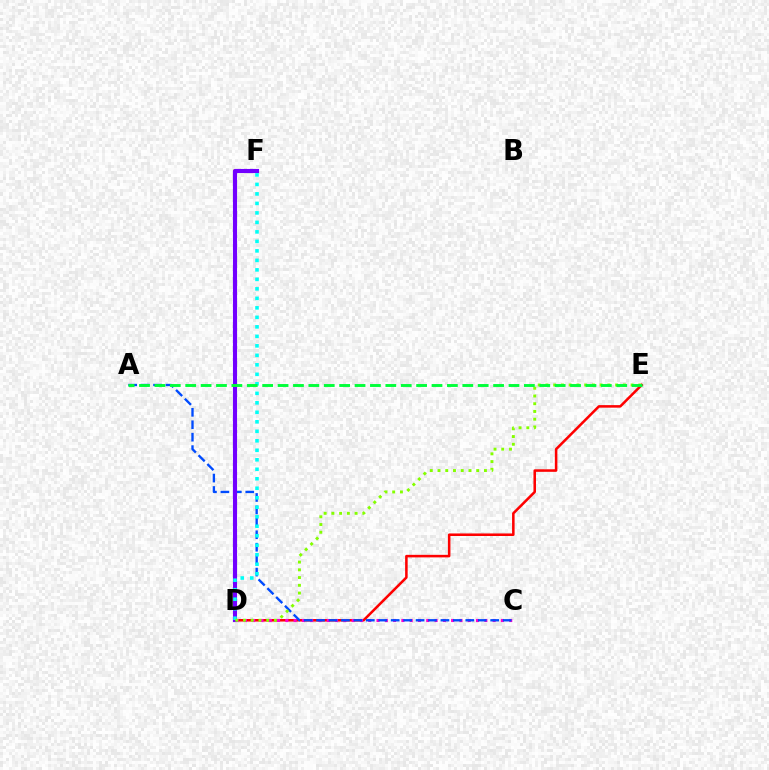{('D', 'E'): [{'color': '#ff0000', 'line_style': 'solid', 'thickness': 1.83}, {'color': '#84ff00', 'line_style': 'dotted', 'thickness': 2.1}], ('C', 'D'): [{'color': '#ff00cf', 'line_style': 'dotted', 'thickness': 2.25}], ('D', 'F'): [{'color': '#ffbd00', 'line_style': 'dotted', 'thickness': 2.88}, {'color': '#7200ff', 'line_style': 'solid', 'thickness': 2.96}, {'color': '#00fff6', 'line_style': 'dotted', 'thickness': 2.58}], ('A', 'C'): [{'color': '#004bff', 'line_style': 'dashed', 'thickness': 1.69}], ('A', 'E'): [{'color': '#00ff39', 'line_style': 'dashed', 'thickness': 2.09}]}